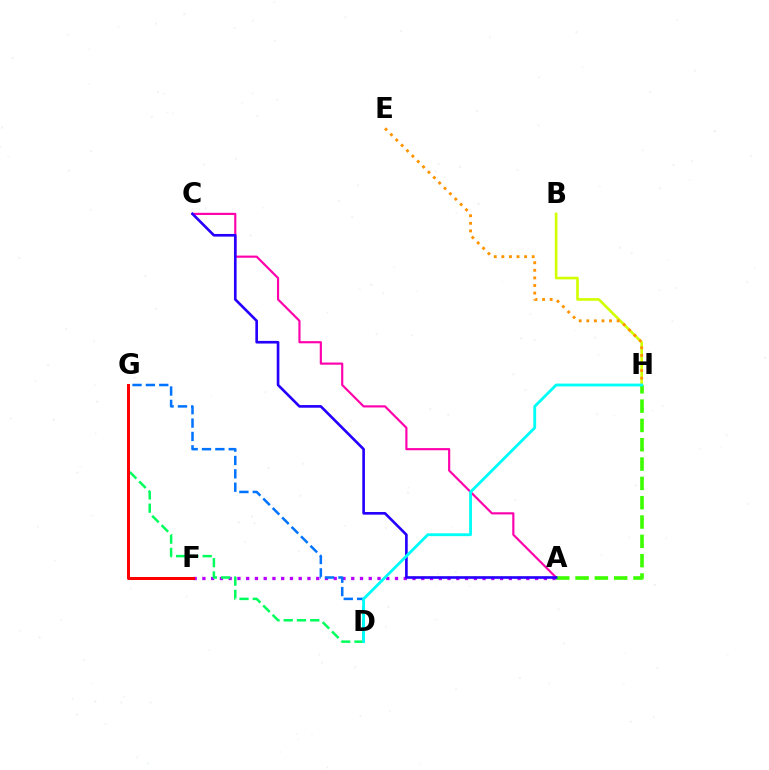{('B', 'H'): [{'color': '#d1ff00', 'line_style': 'solid', 'thickness': 1.89}], ('A', 'C'): [{'color': '#ff00ac', 'line_style': 'solid', 'thickness': 1.55}, {'color': '#2500ff', 'line_style': 'solid', 'thickness': 1.9}], ('A', 'F'): [{'color': '#b900ff', 'line_style': 'dotted', 'thickness': 2.38}], ('A', 'H'): [{'color': '#3dff00', 'line_style': 'dashed', 'thickness': 2.62}], ('E', 'H'): [{'color': '#ff9400', 'line_style': 'dotted', 'thickness': 2.06}], ('D', 'G'): [{'color': '#0074ff', 'line_style': 'dashed', 'thickness': 1.82}, {'color': '#00ff5c', 'line_style': 'dashed', 'thickness': 1.8}], ('F', 'G'): [{'color': '#ff0000', 'line_style': 'solid', 'thickness': 2.17}], ('D', 'H'): [{'color': '#00fff6', 'line_style': 'solid', 'thickness': 2.04}]}